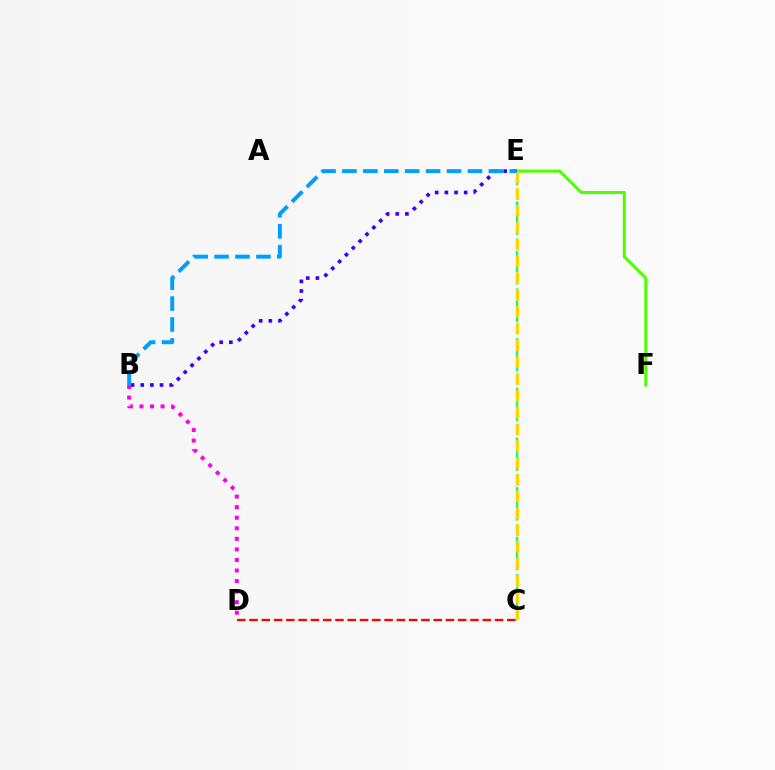{('C', 'E'): [{'color': '#00ff86', 'line_style': 'dashed', 'thickness': 1.69}, {'color': '#ffd500', 'line_style': 'dashed', 'thickness': 2.28}], ('E', 'F'): [{'color': '#4fff00', 'line_style': 'solid', 'thickness': 2.2}], ('B', 'E'): [{'color': '#3700ff', 'line_style': 'dotted', 'thickness': 2.62}, {'color': '#009eff', 'line_style': 'dashed', 'thickness': 2.84}], ('C', 'D'): [{'color': '#ff0000', 'line_style': 'dashed', 'thickness': 1.67}], ('B', 'D'): [{'color': '#ff00ed', 'line_style': 'dotted', 'thickness': 2.87}]}